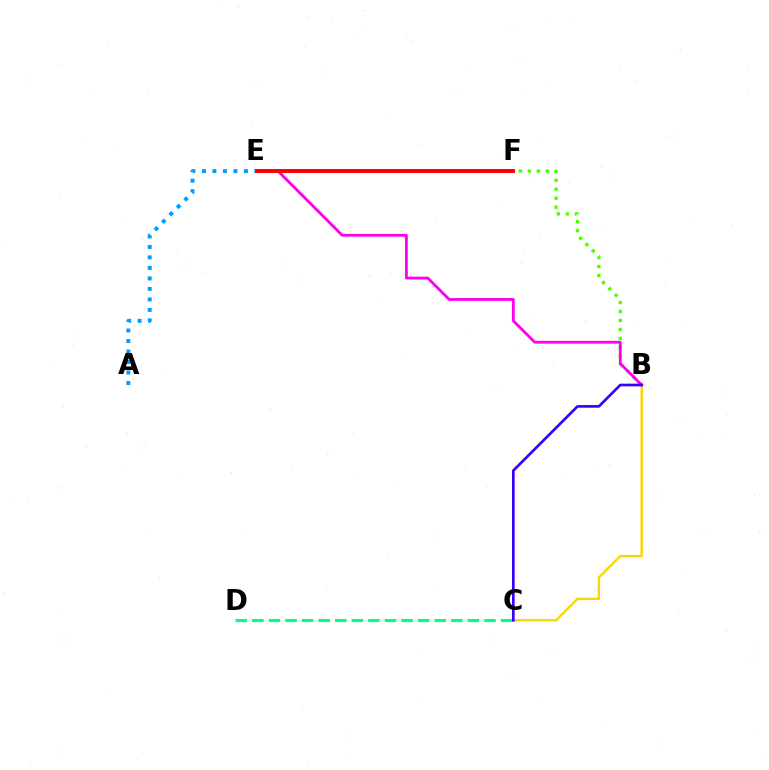{('B', 'C'): [{'color': '#ffd500', 'line_style': 'solid', 'thickness': 1.72}, {'color': '#3700ff', 'line_style': 'solid', 'thickness': 1.92}], ('B', 'F'): [{'color': '#4fff00', 'line_style': 'dotted', 'thickness': 2.44}], ('C', 'D'): [{'color': '#00ff86', 'line_style': 'dashed', 'thickness': 2.25}], ('A', 'E'): [{'color': '#009eff', 'line_style': 'dotted', 'thickness': 2.85}], ('B', 'E'): [{'color': '#ff00ed', 'line_style': 'solid', 'thickness': 2.02}], ('E', 'F'): [{'color': '#ff0000', 'line_style': 'solid', 'thickness': 2.85}]}